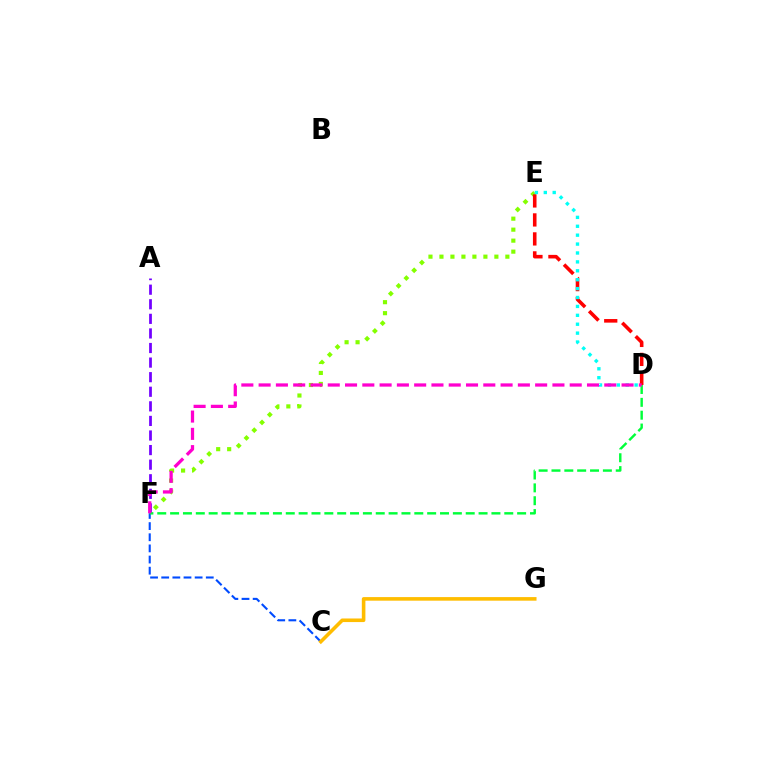{('A', 'F'): [{'color': '#7200ff', 'line_style': 'dashed', 'thickness': 1.98}], ('C', 'F'): [{'color': '#004bff', 'line_style': 'dashed', 'thickness': 1.51}], ('E', 'F'): [{'color': '#84ff00', 'line_style': 'dotted', 'thickness': 2.99}], ('C', 'G'): [{'color': '#ffbd00', 'line_style': 'solid', 'thickness': 2.58}], ('D', 'F'): [{'color': '#00ff39', 'line_style': 'dashed', 'thickness': 1.75}, {'color': '#ff00cf', 'line_style': 'dashed', 'thickness': 2.35}], ('D', 'E'): [{'color': '#ff0000', 'line_style': 'dashed', 'thickness': 2.58}, {'color': '#00fff6', 'line_style': 'dotted', 'thickness': 2.42}]}